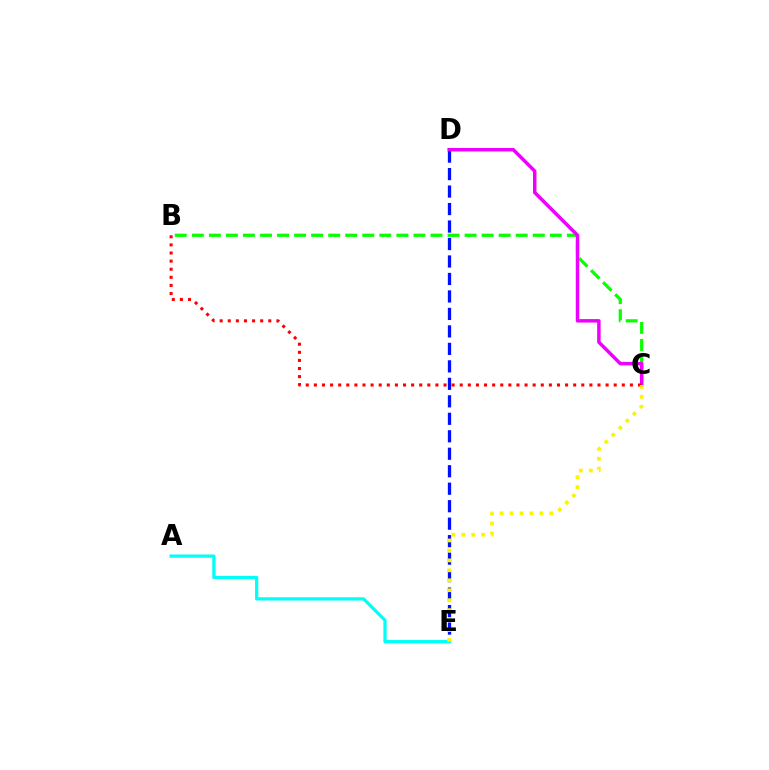{('B', 'C'): [{'color': '#08ff00', 'line_style': 'dashed', 'thickness': 2.32}, {'color': '#ff0000', 'line_style': 'dotted', 'thickness': 2.2}], ('D', 'E'): [{'color': '#0010ff', 'line_style': 'dashed', 'thickness': 2.37}], ('C', 'D'): [{'color': '#ee00ff', 'line_style': 'solid', 'thickness': 2.5}], ('A', 'E'): [{'color': '#00fff6', 'line_style': 'solid', 'thickness': 2.34}], ('C', 'E'): [{'color': '#fcf500', 'line_style': 'dotted', 'thickness': 2.7}]}